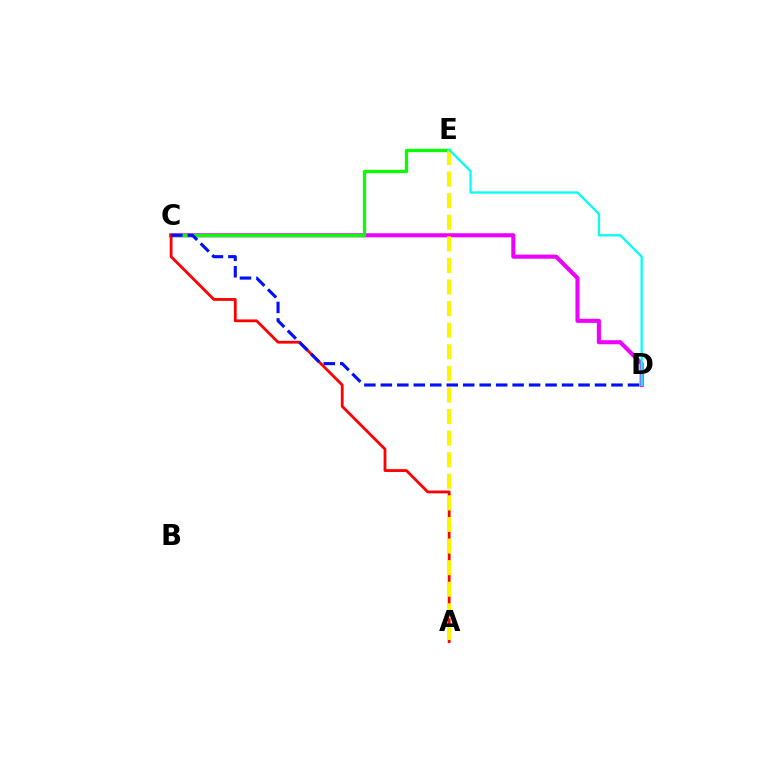{('C', 'D'): [{'color': '#ee00ff', 'line_style': 'solid', 'thickness': 2.94}, {'color': '#0010ff', 'line_style': 'dashed', 'thickness': 2.24}], ('C', 'E'): [{'color': '#08ff00', 'line_style': 'solid', 'thickness': 2.37}], ('A', 'C'): [{'color': '#ff0000', 'line_style': 'solid', 'thickness': 2.02}], ('A', 'E'): [{'color': '#fcf500', 'line_style': 'dashed', 'thickness': 2.93}], ('D', 'E'): [{'color': '#00fff6', 'line_style': 'solid', 'thickness': 1.66}]}